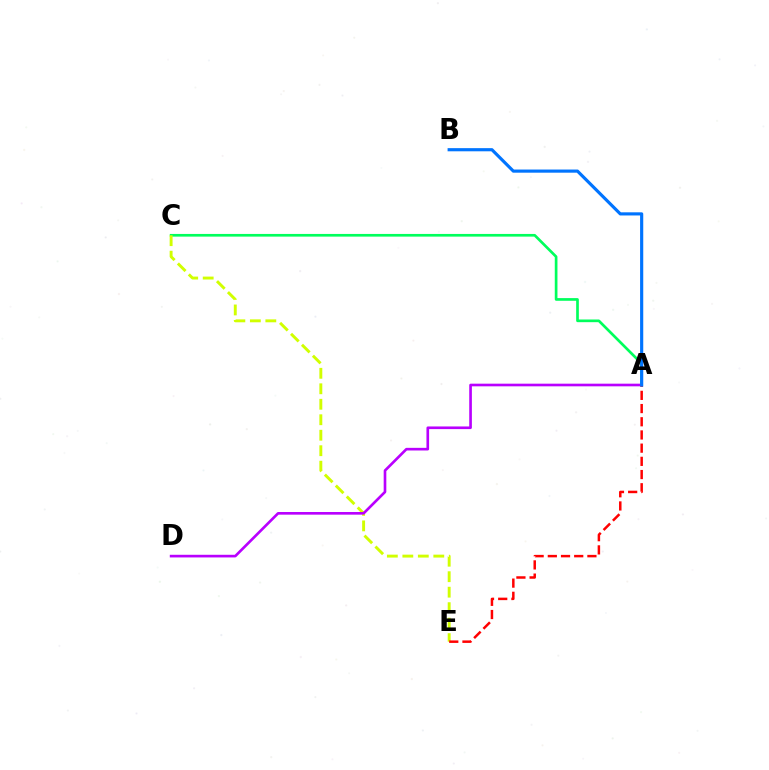{('A', 'C'): [{'color': '#00ff5c', 'line_style': 'solid', 'thickness': 1.93}], ('C', 'E'): [{'color': '#d1ff00', 'line_style': 'dashed', 'thickness': 2.1}], ('A', 'D'): [{'color': '#b900ff', 'line_style': 'solid', 'thickness': 1.91}], ('A', 'E'): [{'color': '#ff0000', 'line_style': 'dashed', 'thickness': 1.79}], ('A', 'B'): [{'color': '#0074ff', 'line_style': 'solid', 'thickness': 2.27}]}